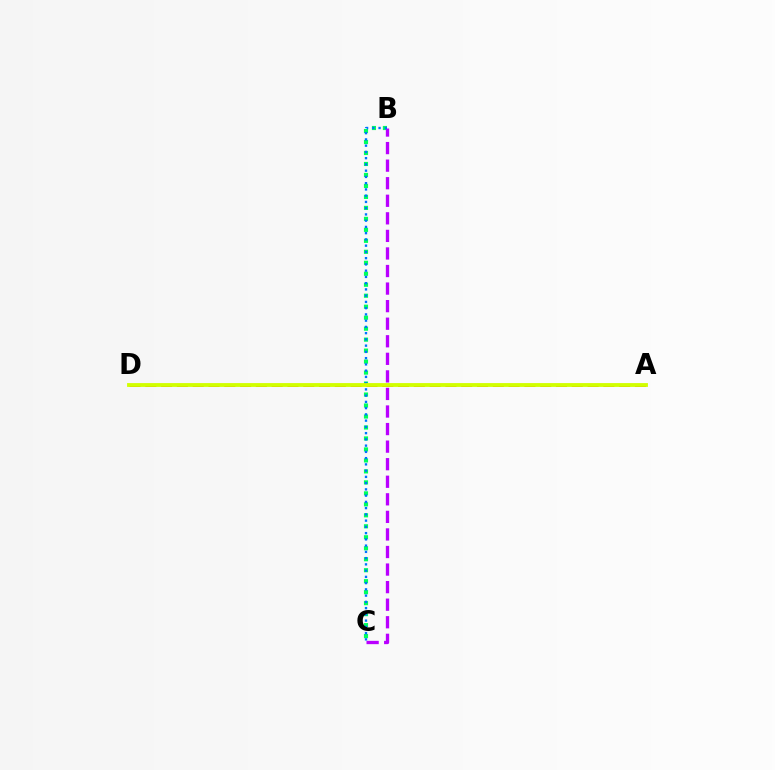{('A', 'D'): [{'color': '#ff0000', 'line_style': 'dashed', 'thickness': 2.15}, {'color': '#d1ff00', 'line_style': 'solid', 'thickness': 2.75}], ('B', 'C'): [{'color': '#00ff5c', 'line_style': 'dotted', 'thickness': 2.98}, {'color': '#b900ff', 'line_style': 'dashed', 'thickness': 2.39}, {'color': '#0074ff', 'line_style': 'dotted', 'thickness': 1.7}]}